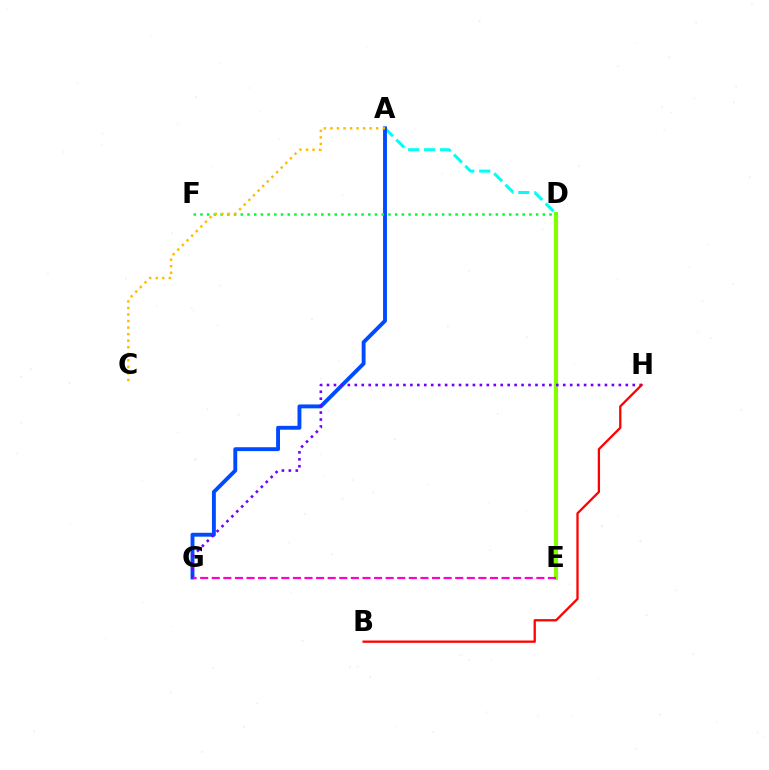{('A', 'D'): [{'color': '#00fff6', 'line_style': 'dashed', 'thickness': 2.17}], ('A', 'G'): [{'color': '#004bff', 'line_style': 'solid', 'thickness': 2.8}], ('D', 'E'): [{'color': '#84ff00', 'line_style': 'solid', 'thickness': 2.96}], ('D', 'F'): [{'color': '#00ff39', 'line_style': 'dotted', 'thickness': 1.82}], ('E', 'G'): [{'color': '#ff00cf', 'line_style': 'dashed', 'thickness': 1.57}], ('A', 'C'): [{'color': '#ffbd00', 'line_style': 'dotted', 'thickness': 1.78}], ('G', 'H'): [{'color': '#7200ff', 'line_style': 'dotted', 'thickness': 1.89}], ('B', 'H'): [{'color': '#ff0000', 'line_style': 'solid', 'thickness': 1.64}]}